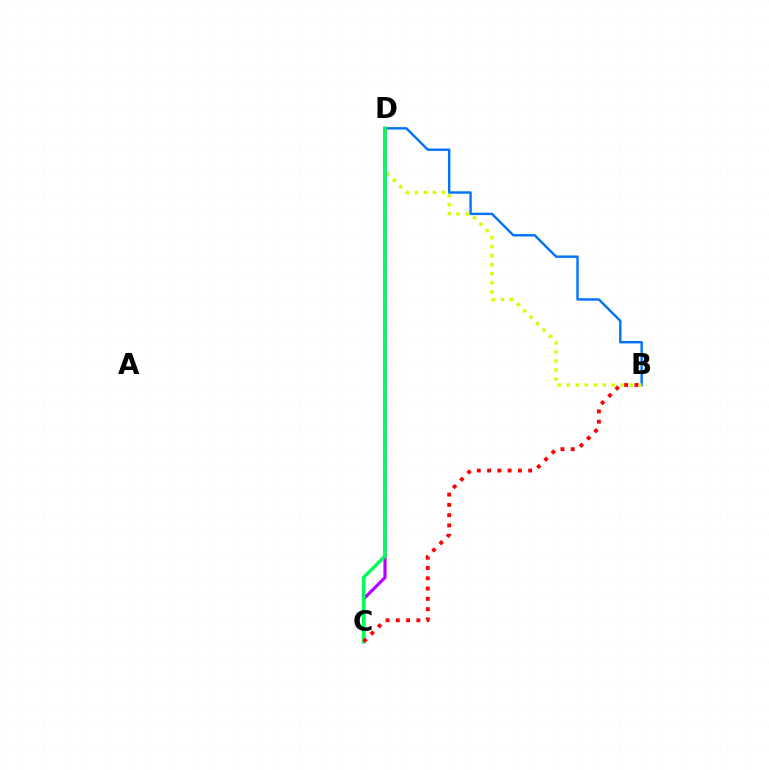{('B', 'D'): [{'color': '#0074ff', 'line_style': 'solid', 'thickness': 1.74}, {'color': '#d1ff00', 'line_style': 'dotted', 'thickness': 2.45}], ('C', 'D'): [{'color': '#b900ff', 'line_style': 'solid', 'thickness': 2.3}, {'color': '#00ff5c', 'line_style': 'solid', 'thickness': 2.52}], ('B', 'C'): [{'color': '#ff0000', 'line_style': 'dotted', 'thickness': 2.79}]}